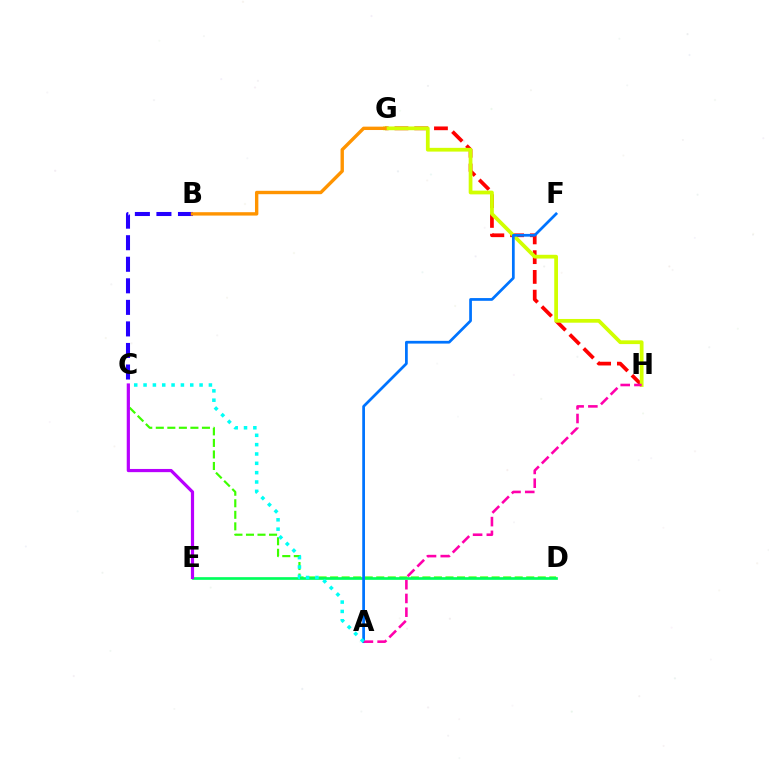{('B', 'C'): [{'color': '#2500ff', 'line_style': 'dashed', 'thickness': 2.93}], ('C', 'D'): [{'color': '#3dff00', 'line_style': 'dashed', 'thickness': 1.57}], ('D', 'E'): [{'color': '#00ff5c', 'line_style': 'solid', 'thickness': 1.93}], ('G', 'H'): [{'color': '#ff0000', 'line_style': 'dashed', 'thickness': 2.68}, {'color': '#d1ff00', 'line_style': 'solid', 'thickness': 2.7}], ('A', 'F'): [{'color': '#0074ff', 'line_style': 'solid', 'thickness': 1.97}], ('A', 'H'): [{'color': '#ff00ac', 'line_style': 'dashed', 'thickness': 1.87}], ('C', 'E'): [{'color': '#b900ff', 'line_style': 'solid', 'thickness': 2.3}], ('B', 'G'): [{'color': '#ff9400', 'line_style': 'solid', 'thickness': 2.43}], ('A', 'C'): [{'color': '#00fff6', 'line_style': 'dotted', 'thickness': 2.54}]}